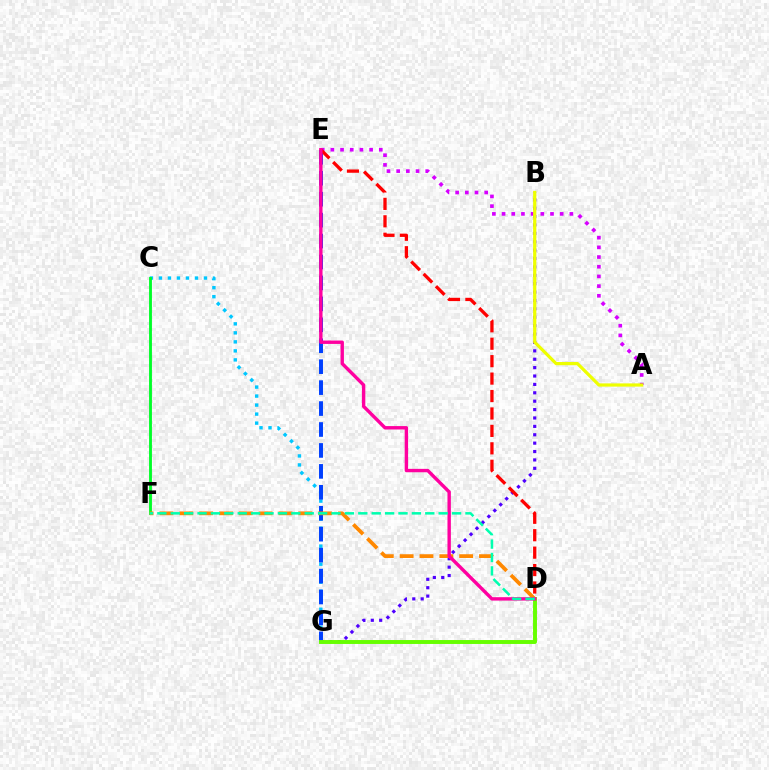{('C', 'G'): [{'color': '#00c7ff', 'line_style': 'dotted', 'thickness': 2.45}], ('C', 'F'): [{'color': '#00ff27', 'line_style': 'solid', 'thickness': 2.05}], ('B', 'G'): [{'color': '#4f00ff', 'line_style': 'dotted', 'thickness': 2.28}], ('E', 'G'): [{'color': '#003fff', 'line_style': 'dashed', 'thickness': 2.84}], ('A', 'E'): [{'color': '#d600ff', 'line_style': 'dotted', 'thickness': 2.63}], ('D', 'F'): [{'color': '#ff8800', 'line_style': 'dashed', 'thickness': 2.7}, {'color': '#00ffaf', 'line_style': 'dashed', 'thickness': 1.82}], ('D', 'E'): [{'color': '#ff0000', 'line_style': 'dashed', 'thickness': 2.37}, {'color': '#ff00a0', 'line_style': 'solid', 'thickness': 2.44}], ('D', 'G'): [{'color': '#66ff00', 'line_style': 'solid', 'thickness': 2.82}], ('A', 'B'): [{'color': '#eeff00', 'line_style': 'solid', 'thickness': 2.31}]}